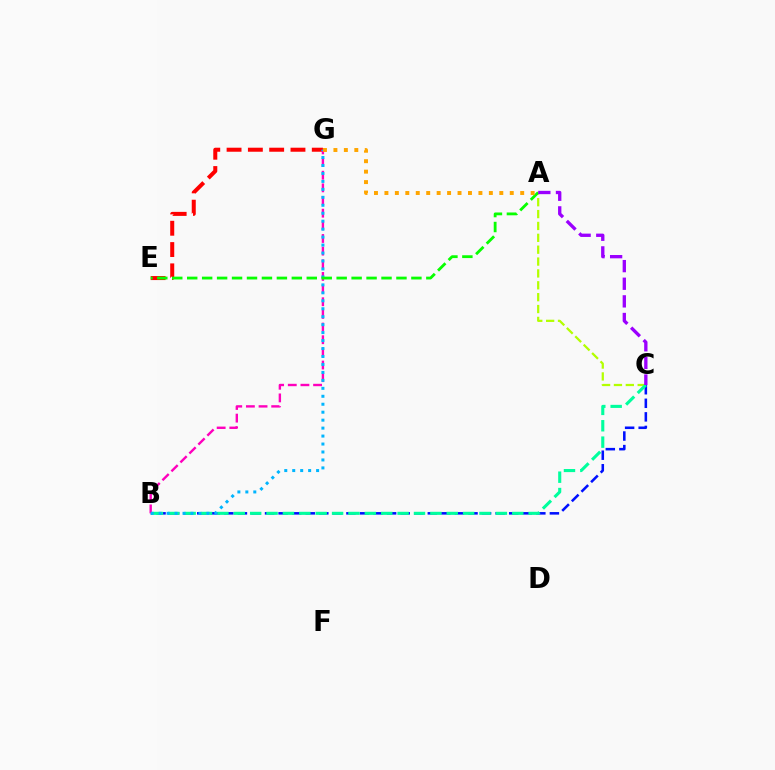{('B', 'C'): [{'color': '#0010ff', 'line_style': 'dashed', 'thickness': 1.84}, {'color': '#00ff9d', 'line_style': 'dashed', 'thickness': 2.23}], ('E', 'G'): [{'color': '#ff0000', 'line_style': 'dashed', 'thickness': 2.89}], ('A', 'C'): [{'color': '#b3ff00', 'line_style': 'dashed', 'thickness': 1.61}, {'color': '#9b00ff', 'line_style': 'dashed', 'thickness': 2.39}], ('B', 'G'): [{'color': '#ff00bd', 'line_style': 'dashed', 'thickness': 1.72}, {'color': '#00b5ff', 'line_style': 'dotted', 'thickness': 2.16}], ('A', 'E'): [{'color': '#08ff00', 'line_style': 'dashed', 'thickness': 2.03}], ('A', 'G'): [{'color': '#ffa500', 'line_style': 'dotted', 'thickness': 2.84}]}